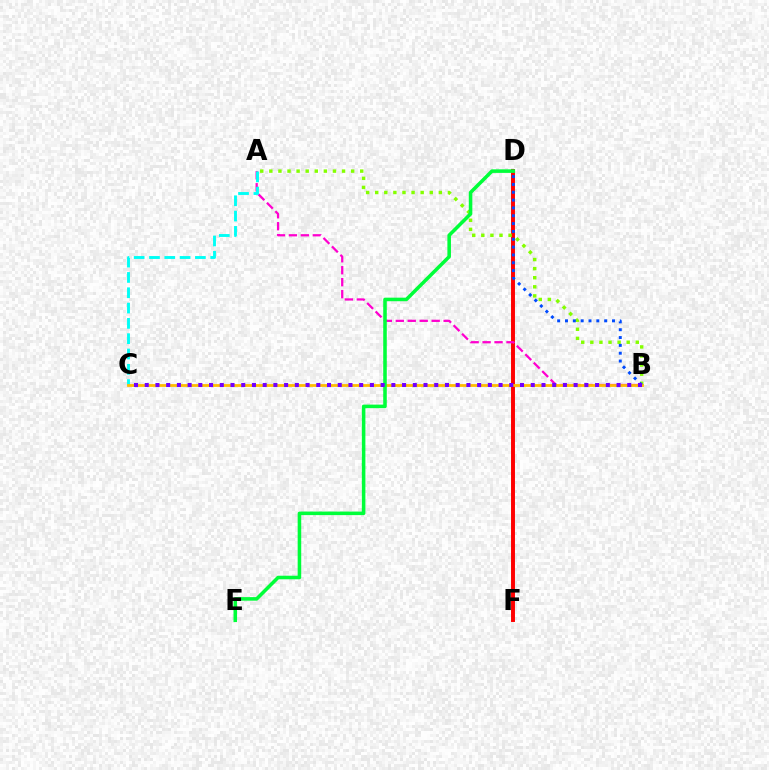{('D', 'F'): [{'color': '#ff0000', 'line_style': 'solid', 'thickness': 2.84}], ('A', 'B'): [{'color': '#84ff00', 'line_style': 'dotted', 'thickness': 2.47}, {'color': '#ff00cf', 'line_style': 'dashed', 'thickness': 1.62}], ('A', 'C'): [{'color': '#00fff6', 'line_style': 'dashed', 'thickness': 2.08}], ('B', 'C'): [{'color': '#ffbd00', 'line_style': 'solid', 'thickness': 2.01}, {'color': '#7200ff', 'line_style': 'dotted', 'thickness': 2.91}], ('D', 'E'): [{'color': '#00ff39', 'line_style': 'solid', 'thickness': 2.56}], ('B', 'D'): [{'color': '#004bff', 'line_style': 'dotted', 'thickness': 2.13}]}